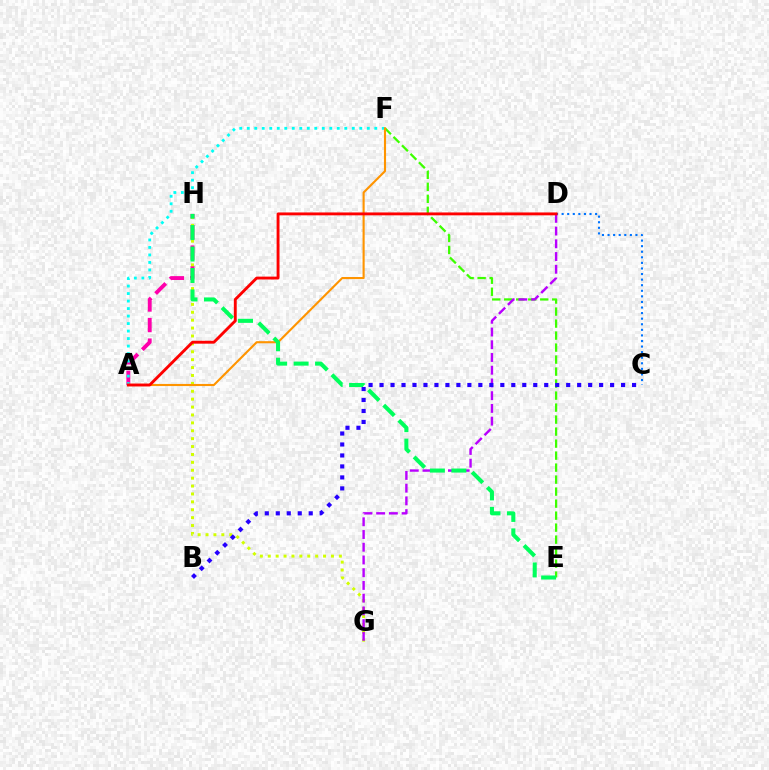{('A', 'H'): [{'color': '#ff00ac', 'line_style': 'dashed', 'thickness': 2.79}], ('E', 'F'): [{'color': '#3dff00', 'line_style': 'dashed', 'thickness': 1.63}], ('A', 'F'): [{'color': '#00fff6', 'line_style': 'dotted', 'thickness': 2.04}, {'color': '#ff9400', 'line_style': 'solid', 'thickness': 1.52}], ('C', 'D'): [{'color': '#0074ff', 'line_style': 'dotted', 'thickness': 1.52}], ('G', 'H'): [{'color': '#d1ff00', 'line_style': 'dotted', 'thickness': 2.15}], ('D', 'G'): [{'color': '#b900ff', 'line_style': 'dashed', 'thickness': 1.73}], ('B', 'C'): [{'color': '#2500ff', 'line_style': 'dotted', 'thickness': 2.98}], ('A', 'D'): [{'color': '#ff0000', 'line_style': 'solid', 'thickness': 2.07}], ('E', 'H'): [{'color': '#00ff5c', 'line_style': 'dashed', 'thickness': 2.91}]}